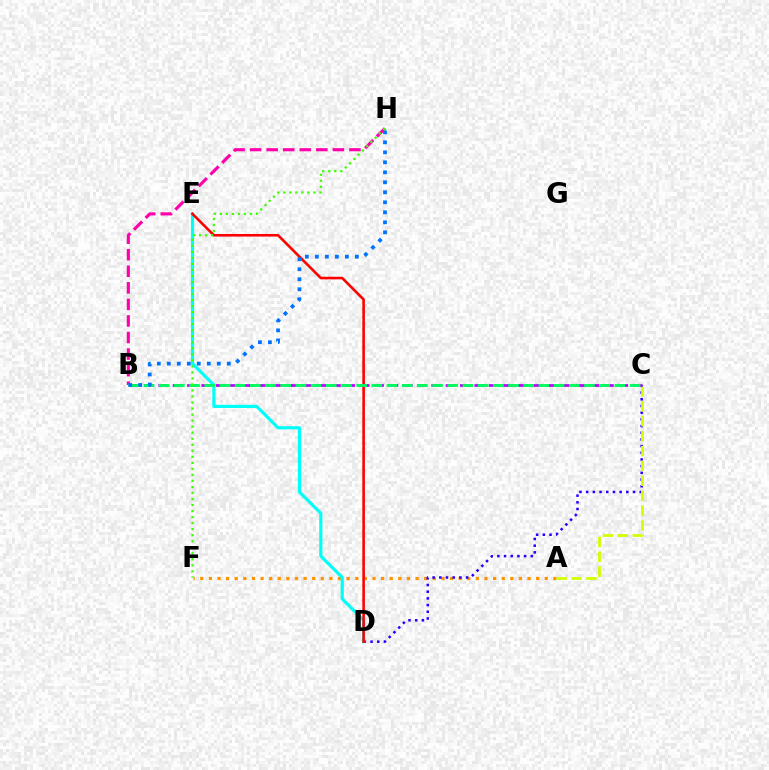{('A', 'F'): [{'color': '#ff9400', 'line_style': 'dotted', 'thickness': 2.34}], ('C', 'D'): [{'color': '#2500ff', 'line_style': 'dotted', 'thickness': 1.82}], ('B', 'H'): [{'color': '#ff00ac', 'line_style': 'dashed', 'thickness': 2.25}, {'color': '#0074ff', 'line_style': 'dotted', 'thickness': 2.72}], ('A', 'C'): [{'color': '#d1ff00', 'line_style': 'dashed', 'thickness': 2.02}], ('D', 'E'): [{'color': '#00fff6', 'line_style': 'solid', 'thickness': 2.29}, {'color': '#ff0000', 'line_style': 'solid', 'thickness': 1.86}], ('B', 'C'): [{'color': '#b900ff', 'line_style': 'dashed', 'thickness': 1.95}, {'color': '#00ff5c', 'line_style': 'dashed', 'thickness': 2.06}], ('F', 'H'): [{'color': '#3dff00', 'line_style': 'dotted', 'thickness': 1.64}]}